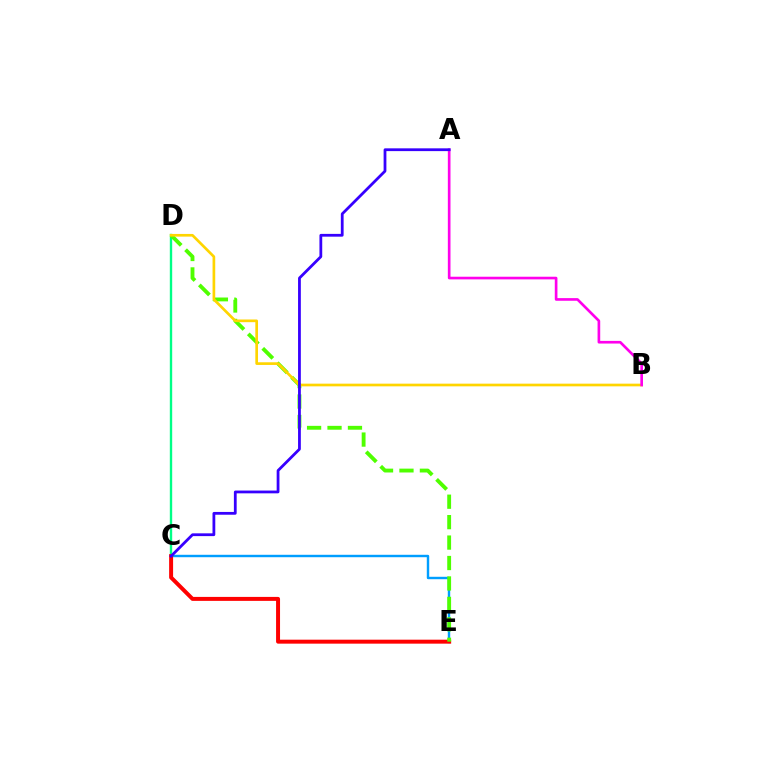{('C', 'E'): [{'color': '#009eff', 'line_style': 'solid', 'thickness': 1.74}, {'color': '#ff0000', 'line_style': 'solid', 'thickness': 2.86}], ('C', 'D'): [{'color': '#00ff86', 'line_style': 'solid', 'thickness': 1.71}], ('D', 'E'): [{'color': '#4fff00', 'line_style': 'dashed', 'thickness': 2.78}], ('B', 'D'): [{'color': '#ffd500', 'line_style': 'solid', 'thickness': 1.93}], ('A', 'B'): [{'color': '#ff00ed', 'line_style': 'solid', 'thickness': 1.91}], ('A', 'C'): [{'color': '#3700ff', 'line_style': 'solid', 'thickness': 2.0}]}